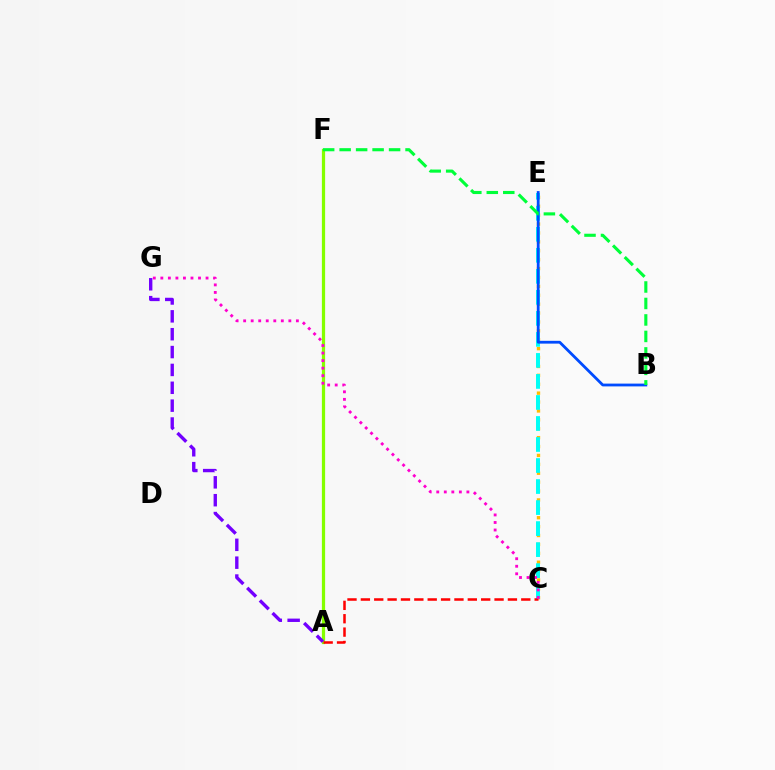{('A', 'F'): [{'color': '#84ff00', 'line_style': 'solid', 'thickness': 2.32}], ('C', 'E'): [{'color': '#ffbd00', 'line_style': 'dotted', 'thickness': 2.42}, {'color': '#00fff6', 'line_style': 'dashed', 'thickness': 2.86}], ('A', 'C'): [{'color': '#ff0000', 'line_style': 'dashed', 'thickness': 1.82}], ('A', 'G'): [{'color': '#7200ff', 'line_style': 'dashed', 'thickness': 2.43}], ('B', 'E'): [{'color': '#004bff', 'line_style': 'solid', 'thickness': 2.01}], ('B', 'F'): [{'color': '#00ff39', 'line_style': 'dashed', 'thickness': 2.24}], ('C', 'G'): [{'color': '#ff00cf', 'line_style': 'dotted', 'thickness': 2.05}]}